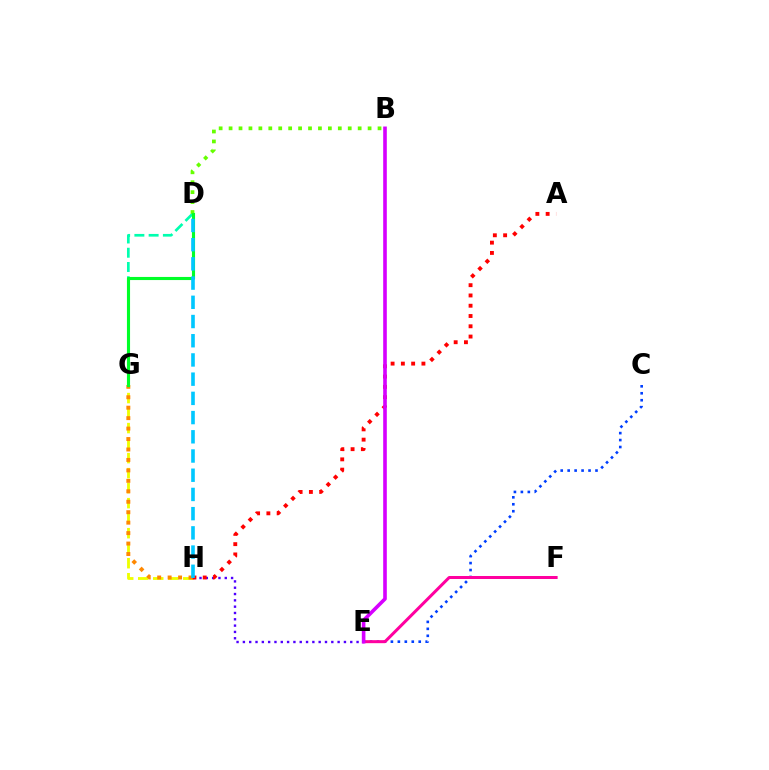{('G', 'H'): [{'color': '#eeff00', 'line_style': 'dashed', 'thickness': 2.04}, {'color': '#ff8800', 'line_style': 'dotted', 'thickness': 2.84}], ('D', 'G'): [{'color': '#00ffaf', 'line_style': 'dashed', 'thickness': 1.94}, {'color': '#00ff27', 'line_style': 'solid', 'thickness': 2.24}], ('C', 'E'): [{'color': '#003fff', 'line_style': 'dotted', 'thickness': 1.89}], ('E', 'H'): [{'color': '#4f00ff', 'line_style': 'dotted', 'thickness': 1.72}], ('B', 'D'): [{'color': '#66ff00', 'line_style': 'dotted', 'thickness': 2.7}], ('A', 'H'): [{'color': '#ff0000', 'line_style': 'dotted', 'thickness': 2.79}], ('D', 'H'): [{'color': '#00c7ff', 'line_style': 'dashed', 'thickness': 2.61}], ('E', 'F'): [{'color': '#ff00a0', 'line_style': 'solid', 'thickness': 2.16}], ('B', 'E'): [{'color': '#d600ff', 'line_style': 'solid', 'thickness': 2.6}]}